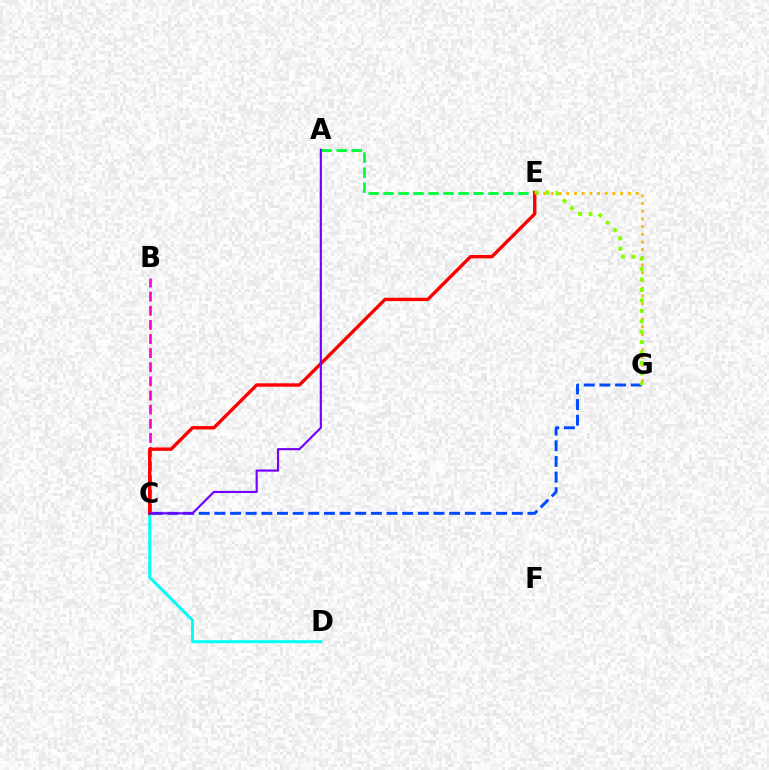{('A', 'E'): [{'color': '#00ff39', 'line_style': 'dashed', 'thickness': 2.04}], ('C', 'G'): [{'color': '#004bff', 'line_style': 'dashed', 'thickness': 2.13}], ('B', 'C'): [{'color': '#ff00cf', 'line_style': 'dashed', 'thickness': 1.92}], ('E', 'G'): [{'color': '#ffbd00', 'line_style': 'dotted', 'thickness': 2.09}, {'color': '#84ff00', 'line_style': 'dotted', 'thickness': 2.83}], ('C', 'D'): [{'color': '#00fff6', 'line_style': 'solid', 'thickness': 2.12}], ('C', 'E'): [{'color': '#ff0000', 'line_style': 'solid', 'thickness': 2.43}], ('A', 'C'): [{'color': '#7200ff', 'line_style': 'solid', 'thickness': 1.55}]}